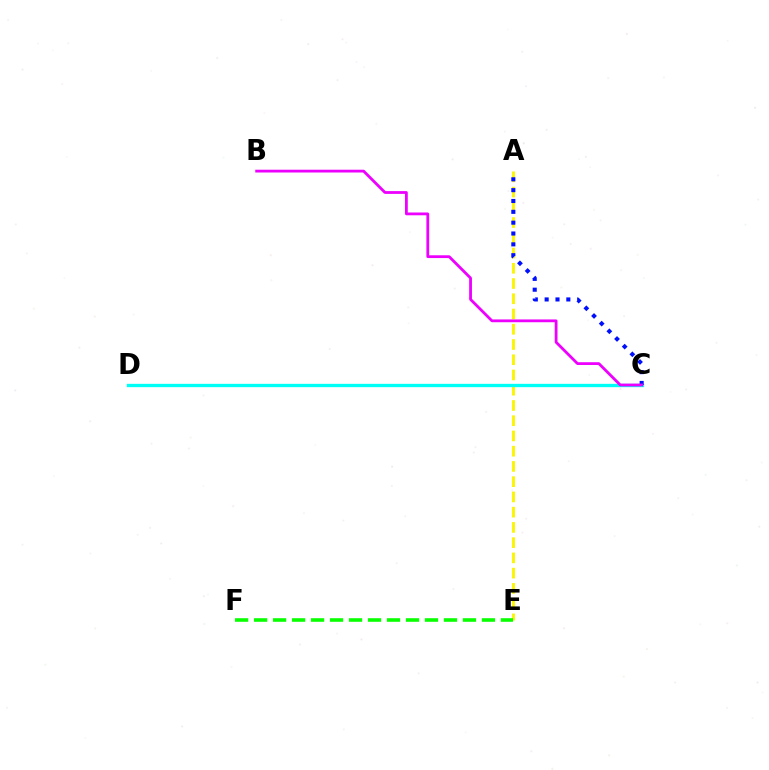{('C', 'D'): [{'color': '#ff0000', 'line_style': 'dotted', 'thickness': 2.11}, {'color': '#00fff6', 'line_style': 'solid', 'thickness': 2.4}], ('A', 'E'): [{'color': '#fcf500', 'line_style': 'dashed', 'thickness': 2.07}], ('A', 'C'): [{'color': '#0010ff', 'line_style': 'dotted', 'thickness': 2.95}], ('B', 'C'): [{'color': '#ee00ff', 'line_style': 'solid', 'thickness': 2.01}], ('E', 'F'): [{'color': '#08ff00', 'line_style': 'dashed', 'thickness': 2.58}]}